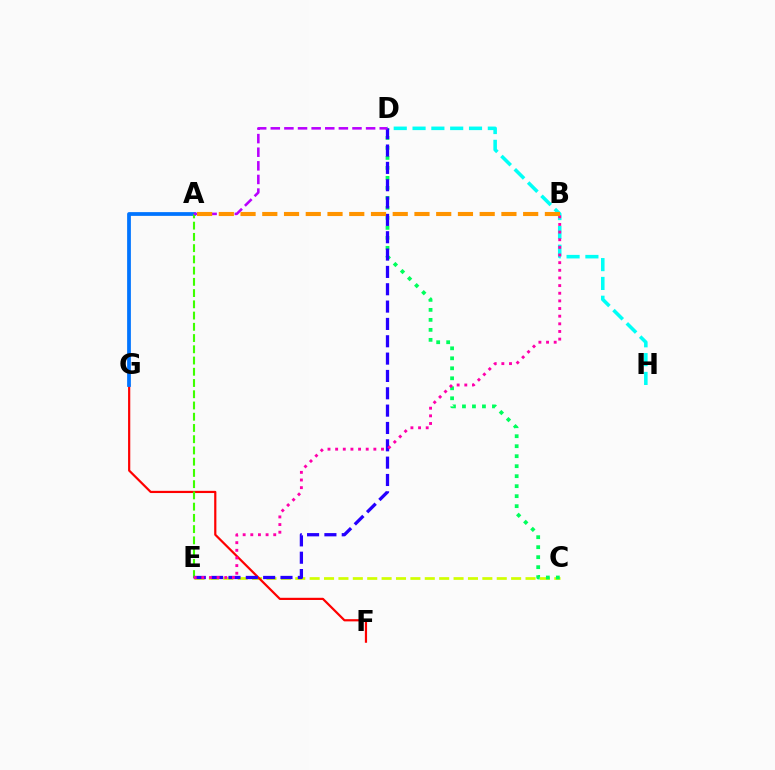{('C', 'E'): [{'color': '#d1ff00', 'line_style': 'dashed', 'thickness': 1.96}], ('F', 'G'): [{'color': '#ff0000', 'line_style': 'solid', 'thickness': 1.58}], ('D', 'H'): [{'color': '#00fff6', 'line_style': 'dashed', 'thickness': 2.56}], ('A', 'G'): [{'color': '#0074ff', 'line_style': 'solid', 'thickness': 2.71}], ('C', 'D'): [{'color': '#00ff5c', 'line_style': 'dotted', 'thickness': 2.72}], ('A', 'E'): [{'color': '#3dff00', 'line_style': 'dashed', 'thickness': 1.53}], ('D', 'E'): [{'color': '#2500ff', 'line_style': 'dashed', 'thickness': 2.36}], ('A', 'D'): [{'color': '#b900ff', 'line_style': 'dashed', 'thickness': 1.85}], ('B', 'E'): [{'color': '#ff00ac', 'line_style': 'dotted', 'thickness': 2.08}], ('A', 'B'): [{'color': '#ff9400', 'line_style': 'dashed', 'thickness': 2.95}]}